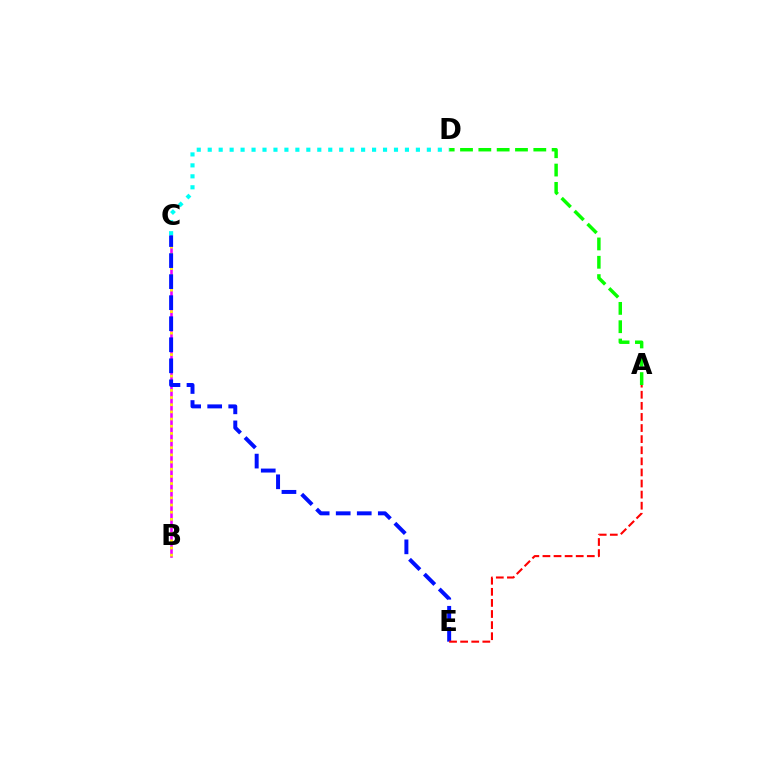{('A', 'D'): [{'color': '#08ff00', 'line_style': 'dashed', 'thickness': 2.49}], ('B', 'C'): [{'color': '#ee00ff', 'line_style': 'solid', 'thickness': 1.85}, {'color': '#fcf500', 'line_style': 'dotted', 'thickness': 1.95}], ('C', 'E'): [{'color': '#0010ff', 'line_style': 'dashed', 'thickness': 2.86}], ('A', 'E'): [{'color': '#ff0000', 'line_style': 'dashed', 'thickness': 1.51}], ('C', 'D'): [{'color': '#00fff6', 'line_style': 'dotted', 'thickness': 2.98}]}